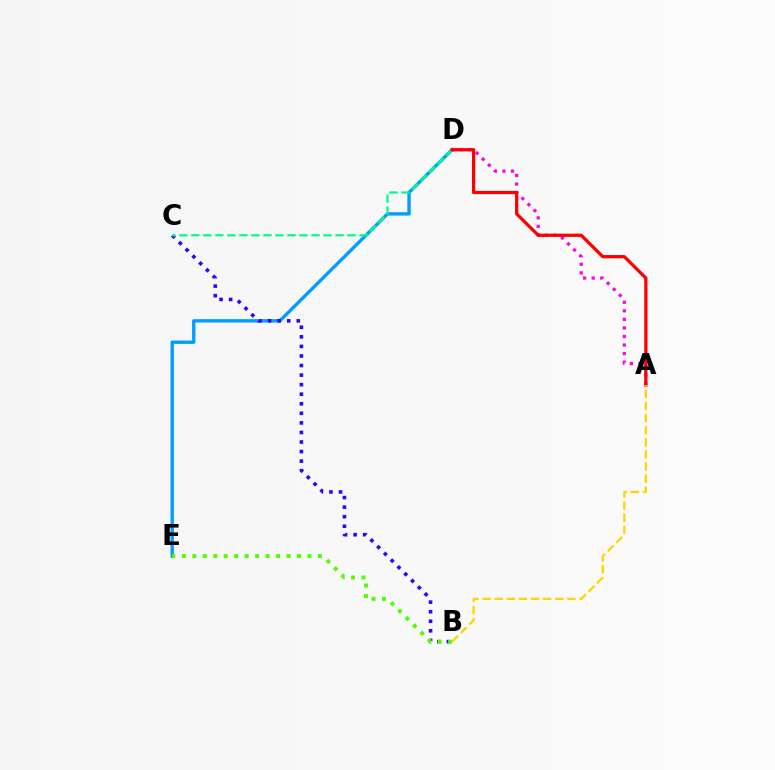{('D', 'E'): [{'color': '#009eff', 'line_style': 'solid', 'thickness': 2.42}], ('B', 'C'): [{'color': '#3700ff', 'line_style': 'dotted', 'thickness': 2.6}], ('A', 'D'): [{'color': '#ff00ed', 'line_style': 'dotted', 'thickness': 2.32}, {'color': '#ff0000', 'line_style': 'solid', 'thickness': 2.34}], ('C', 'D'): [{'color': '#00ff86', 'line_style': 'dashed', 'thickness': 1.63}], ('B', 'E'): [{'color': '#4fff00', 'line_style': 'dotted', 'thickness': 2.84}], ('A', 'B'): [{'color': '#ffd500', 'line_style': 'dashed', 'thickness': 1.64}]}